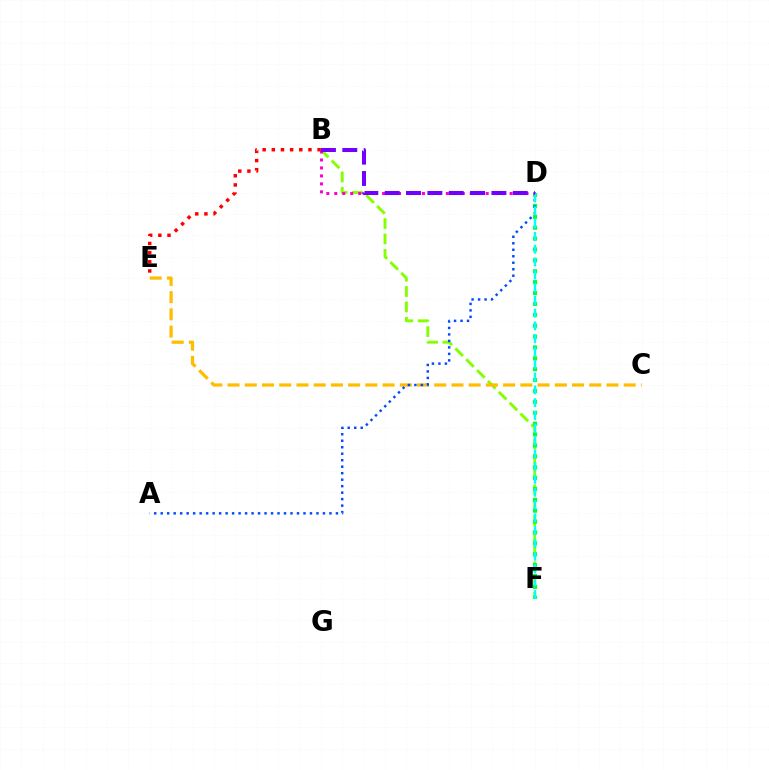{('B', 'F'): [{'color': '#84ff00', 'line_style': 'dashed', 'thickness': 2.09}], ('D', 'F'): [{'color': '#00ff39', 'line_style': 'dotted', 'thickness': 2.96}, {'color': '#00fff6', 'line_style': 'dashed', 'thickness': 1.74}], ('C', 'E'): [{'color': '#ffbd00', 'line_style': 'dashed', 'thickness': 2.34}], ('A', 'D'): [{'color': '#004bff', 'line_style': 'dotted', 'thickness': 1.76}], ('B', 'D'): [{'color': '#ff00cf', 'line_style': 'dotted', 'thickness': 2.17}, {'color': '#7200ff', 'line_style': 'dashed', 'thickness': 2.9}], ('B', 'E'): [{'color': '#ff0000', 'line_style': 'dotted', 'thickness': 2.49}]}